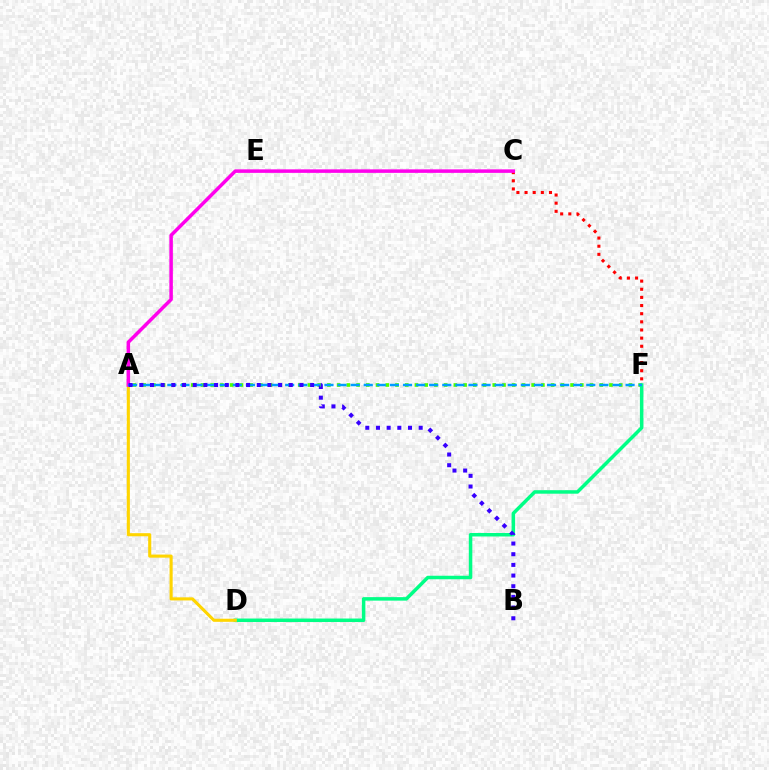{('A', 'F'): [{'color': '#4fff00', 'line_style': 'dotted', 'thickness': 2.64}, {'color': '#009eff', 'line_style': 'dashed', 'thickness': 1.78}], ('D', 'F'): [{'color': '#00ff86', 'line_style': 'solid', 'thickness': 2.52}], ('A', 'D'): [{'color': '#ffd500', 'line_style': 'solid', 'thickness': 2.23}], ('C', 'F'): [{'color': '#ff0000', 'line_style': 'dotted', 'thickness': 2.21}], ('A', 'C'): [{'color': '#ff00ed', 'line_style': 'solid', 'thickness': 2.53}], ('A', 'B'): [{'color': '#3700ff', 'line_style': 'dotted', 'thickness': 2.9}]}